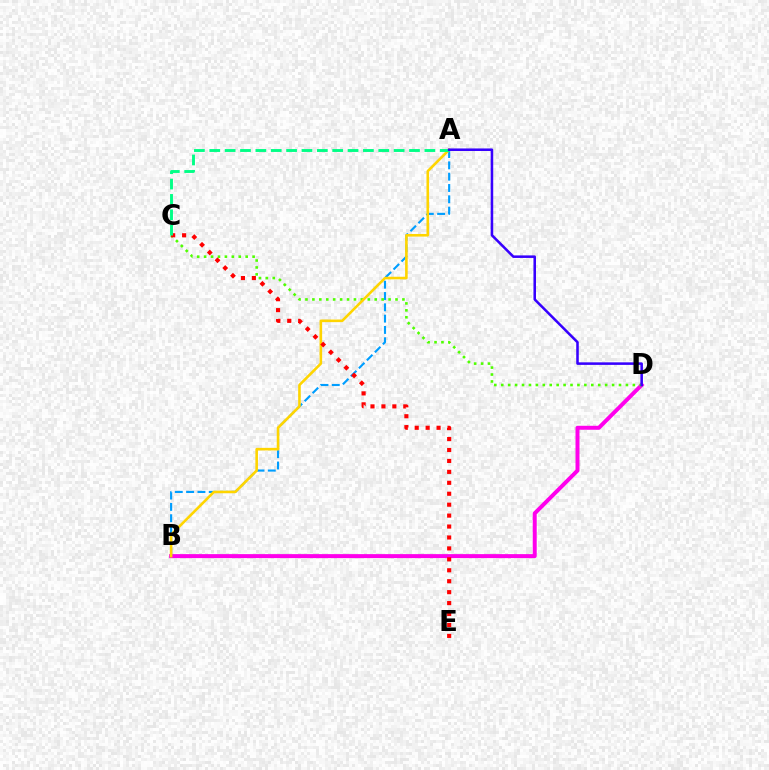{('B', 'D'): [{'color': '#ff00ed', 'line_style': 'solid', 'thickness': 2.86}], ('A', 'B'): [{'color': '#009eff', 'line_style': 'dashed', 'thickness': 1.54}, {'color': '#ffd500', 'line_style': 'solid', 'thickness': 1.87}], ('C', 'D'): [{'color': '#4fff00', 'line_style': 'dotted', 'thickness': 1.88}], ('C', 'E'): [{'color': '#ff0000', 'line_style': 'dotted', 'thickness': 2.97}], ('A', 'C'): [{'color': '#00ff86', 'line_style': 'dashed', 'thickness': 2.09}], ('A', 'D'): [{'color': '#3700ff', 'line_style': 'solid', 'thickness': 1.83}]}